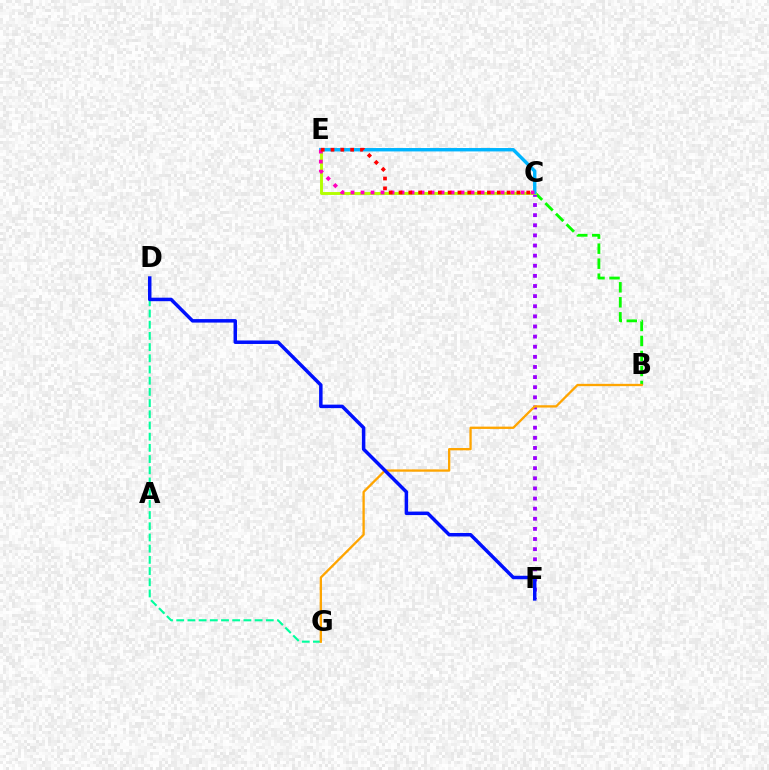{('B', 'C'): [{'color': '#08ff00', 'line_style': 'dashed', 'thickness': 2.04}], ('D', 'G'): [{'color': '#00ff9d', 'line_style': 'dashed', 'thickness': 1.52}], ('C', 'F'): [{'color': '#9b00ff', 'line_style': 'dotted', 'thickness': 2.75}], ('C', 'E'): [{'color': '#b3ff00', 'line_style': 'solid', 'thickness': 2.1}, {'color': '#00b5ff', 'line_style': 'solid', 'thickness': 2.45}, {'color': '#ff00bd', 'line_style': 'dotted', 'thickness': 2.72}, {'color': '#ff0000', 'line_style': 'dotted', 'thickness': 2.67}], ('B', 'G'): [{'color': '#ffa500', 'line_style': 'solid', 'thickness': 1.66}], ('D', 'F'): [{'color': '#0010ff', 'line_style': 'solid', 'thickness': 2.52}]}